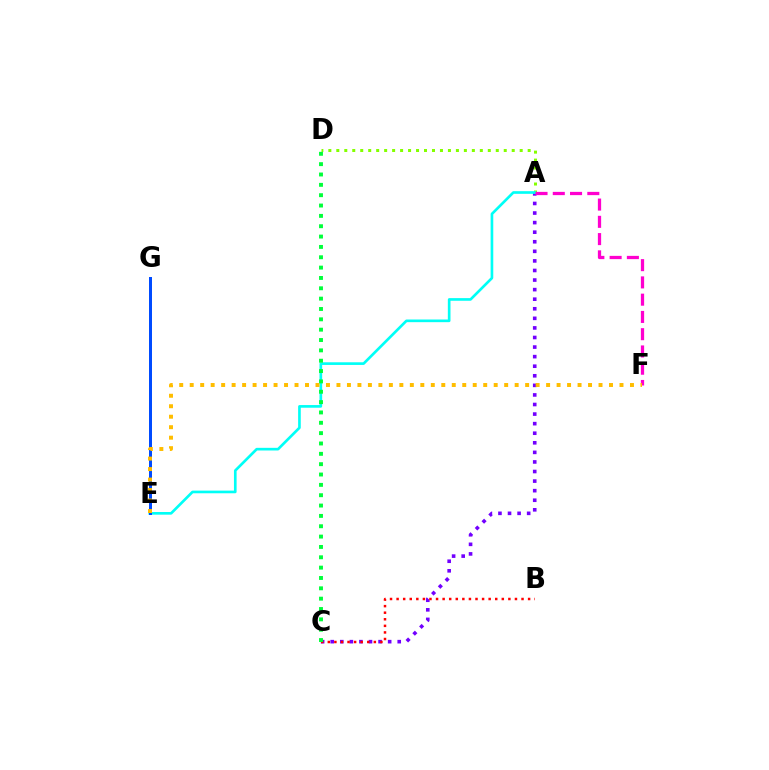{('A', 'C'): [{'color': '#7200ff', 'line_style': 'dotted', 'thickness': 2.6}], ('A', 'D'): [{'color': '#84ff00', 'line_style': 'dotted', 'thickness': 2.17}], ('A', 'E'): [{'color': '#00fff6', 'line_style': 'solid', 'thickness': 1.91}], ('A', 'F'): [{'color': '#ff00cf', 'line_style': 'dashed', 'thickness': 2.34}], ('E', 'G'): [{'color': '#004bff', 'line_style': 'solid', 'thickness': 2.16}], ('E', 'F'): [{'color': '#ffbd00', 'line_style': 'dotted', 'thickness': 2.85}], ('B', 'C'): [{'color': '#ff0000', 'line_style': 'dotted', 'thickness': 1.79}], ('C', 'D'): [{'color': '#00ff39', 'line_style': 'dotted', 'thickness': 2.81}]}